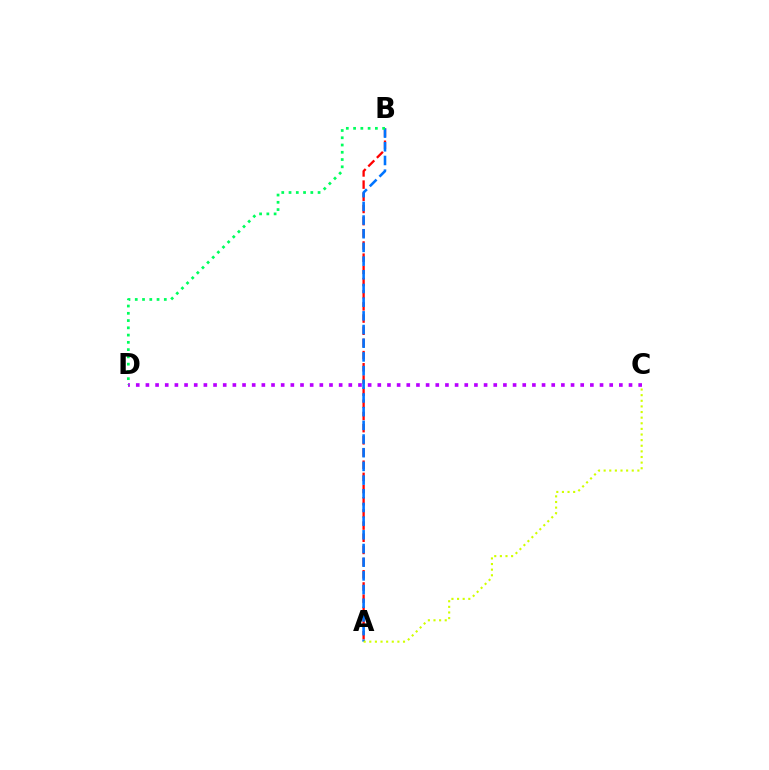{('A', 'B'): [{'color': '#ff0000', 'line_style': 'dashed', 'thickness': 1.65}, {'color': '#0074ff', 'line_style': 'dashed', 'thickness': 1.86}], ('C', 'D'): [{'color': '#b900ff', 'line_style': 'dotted', 'thickness': 2.63}], ('A', 'C'): [{'color': '#d1ff00', 'line_style': 'dotted', 'thickness': 1.53}], ('B', 'D'): [{'color': '#00ff5c', 'line_style': 'dotted', 'thickness': 1.97}]}